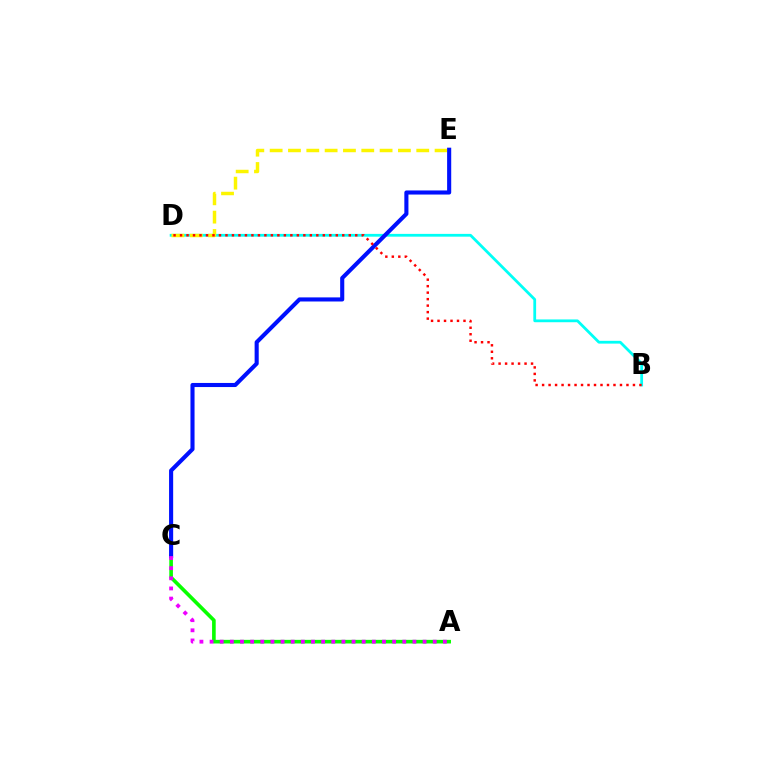{('A', 'C'): [{'color': '#08ff00', 'line_style': 'solid', 'thickness': 2.61}, {'color': '#ee00ff', 'line_style': 'dotted', 'thickness': 2.76}], ('B', 'D'): [{'color': '#00fff6', 'line_style': 'solid', 'thickness': 2.0}, {'color': '#ff0000', 'line_style': 'dotted', 'thickness': 1.76}], ('D', 'E'): [{'color': '#fcf500', 'line_style': 'dashed', 'thickness': 2.49}], ('C', 'E'): [{'color': '#0010ff', 'line_style': 'solid', 'thickness': 2.95}]}